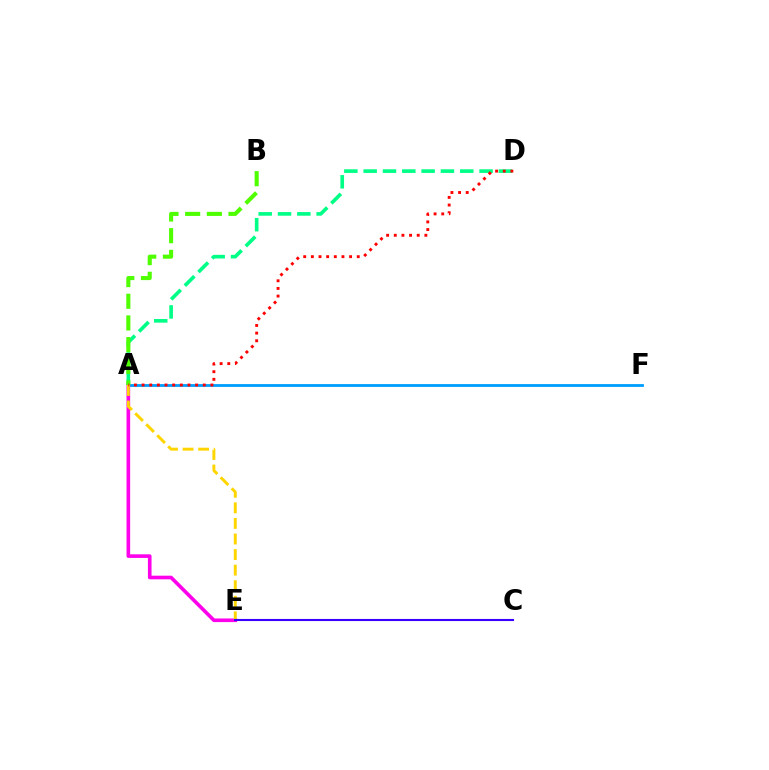{('A', 'F'): [{'color': '#009eff', 'line_style': 'solid', 'thickness': 2.02}], ('A', 'E'): [{'color': '#ff00ed', 'line_style': 'solid', 'thickness': 2.61}, {'color': '#ffd500', 'line_style': 'dashed', 'thickness': 2.11}], ('A', 'D'): [{'color': '#00ff86', 'line_style': 'dashed', 'thickness': 2.62}, {'color': '#ff0000', 'line_style': 'dotted', 'thickness': 2.08}], ('A', 'B'): [{'color': '#4fff00', 'line_style': 'dashed', 'thickness': 2.94}], ('C', 'E'): [{'color': '#3700ff', 'line_style': 'solid', 'thickness': 1.51}]}